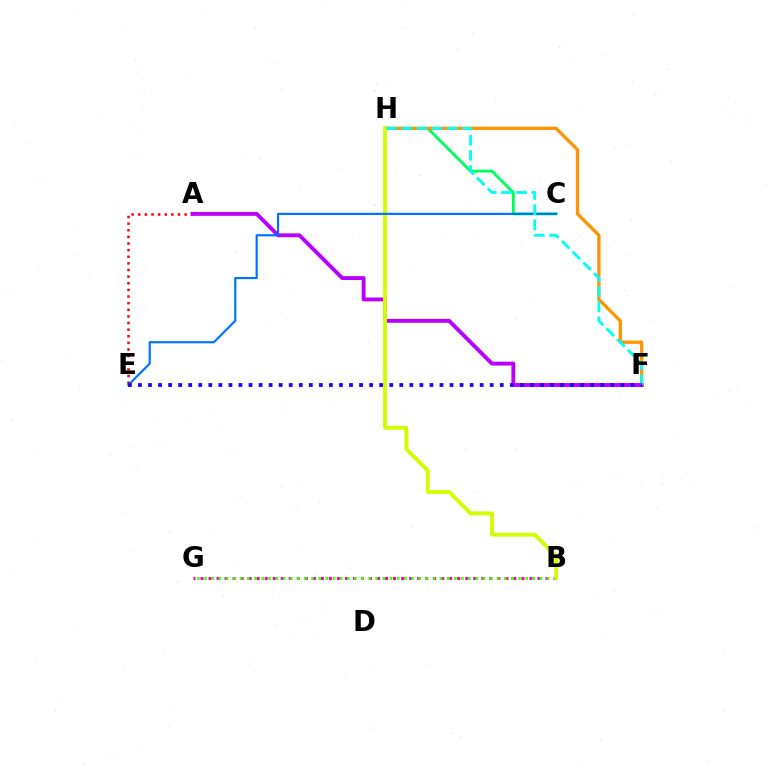{('C', 'H'): [{'color': '#00ff5c', 'line_style': 'solid', 'thickness': 2.05}], ('B', 'G'): [{'color': '#ff00ac', 'line_style': 'dotted', 'thickness': 2.18}, {'color': '#3dff00', 'line_style': 'dotted', 'thickness': 1.94}], ('F', 'H'): [{'color': '#ff9400', 'line_style': 'solid', 'thickness': 2.37}, {'color': '#00fff6', 'line_style': 'dashed', 'thickness': 2.06}], ('A', 'E'): [{'color': '#ff0000', 'line_style': 'dotted', 'thickness': 1.8}], ('A', 'F'): [{'color': '#b900ff', 'line_style': 'solid', 'thickness': 2.79}], ('B', 'H'): [{'color': '#d1ff00', 'line_style': 'solid', 'thickness': 2.77}], ('C', 'E'): [{'color': '#0074ff', 'line_style': 'solid', 'thickness': 1.56}], ('E', 'F'): [{'color': '#2500ff', 'line_style': 'dotted', 'thickness': 2.73}]}